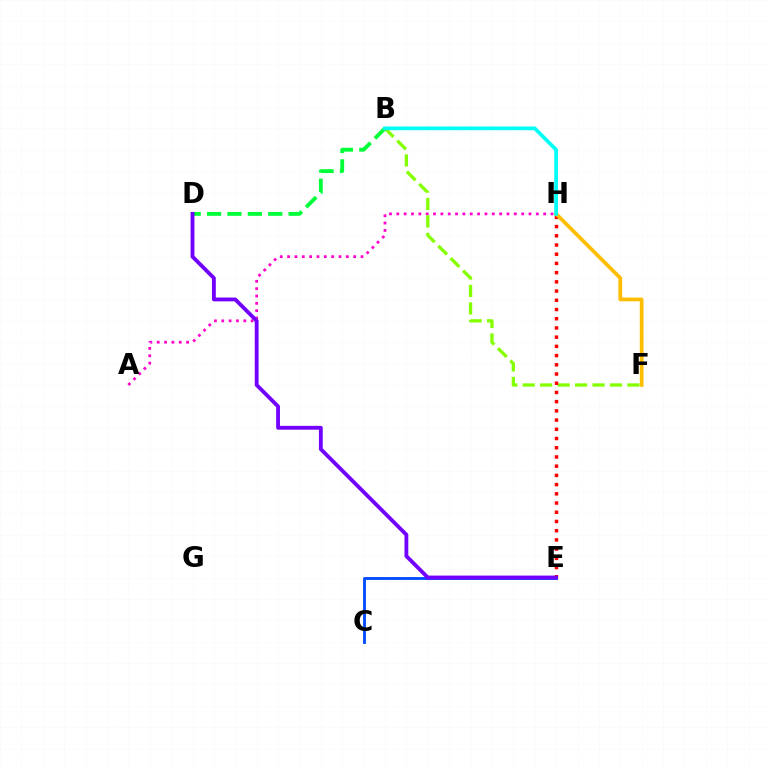{('A', 'H'): [{'color': '#ff00cf', 'line_style': 'dotted', 'thickness': 1.99}], ('C', 'E'): [{'color': '#004bff', 'line_style': 'solid', 'thickness': 2.05}], ('B', 'F'): [{'color': '#84ff00', 'line_style': 'dashed', 'thickness': 2.37}], ('B', 'D'): [{'color': '#00ff39', 'line_style': 'dashed', 'thickness': 2.77}], ('E', 'H'): [{'color': '#ff0000', 'line_style': 'dotted', 'thickness': 2.5}], ('D', 'E'): [{'color': '#7200ff', 'line_style': 'solid', 'thickness': 2.76}], ('F', 'H'): [{'color': '#ffbd00', 'line_style': 'solid', 'thickness': 2.68}], ('B', 'H'): [{'color': '#00fff6', 'line_style': 'solid', 'thickness': 2.69}]}